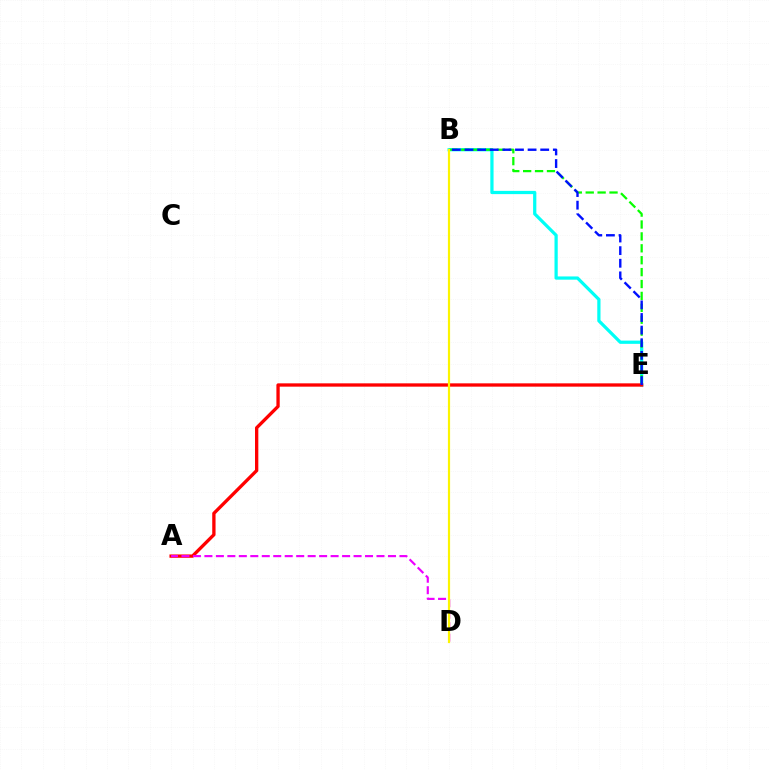{('B', 'E'): [{'color': '#00fff6', 'line_style': 'solid', 'thickness': 2.33}, {'color': '#08ff00', 'line_style': 'dashed', 'thickness': 1.62}, {'color': '#0010ff', 'line_style': 'dashed', 'thickness': 1.71}], ('A', 'E'): [{'color': '#ff0000', 'line_style': 'solid', 'thickness': 2.39}], ('A', 'D'): [{'color': '#ee00ff', 'line_style': 'dashed', 'thickness': 1.56}], ('B', 'D'): [{'color': '#fcf500', 'line_style': 'solid', 'thickness': 1.58}]}